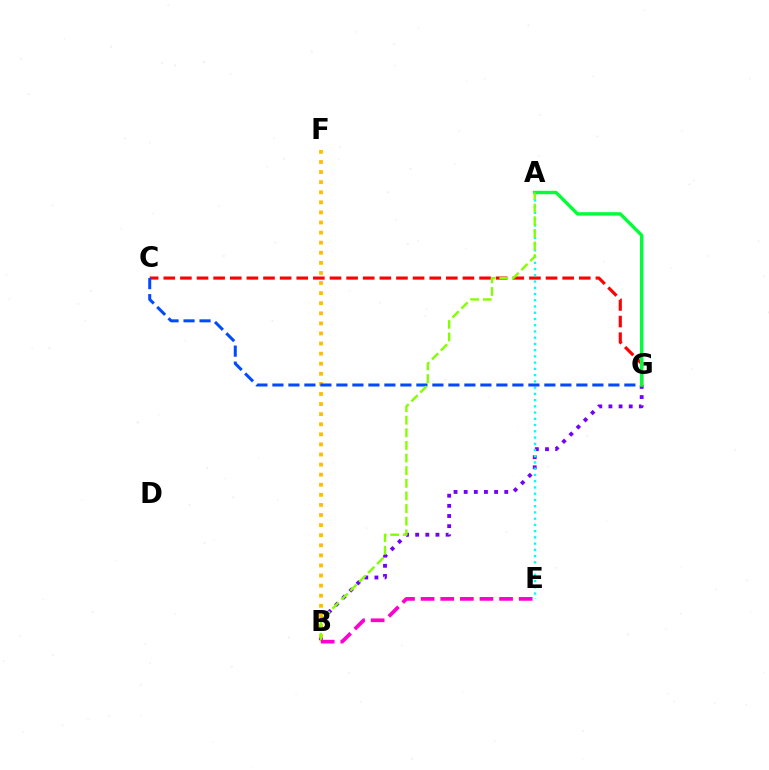{('B', 'G'): [{'color': '#7200ff', 'line_style': 'dotted', 'thickness': 2.76}], ('C', 'G'): [{'color': '#ff0000', 'line_style': 'dashed', 'thickness': 2.26}, {'color': '#004bff', 'line_style': 'dashed', 'thickness': 2.17}], ('B', 'F'): [{'color': '#ffbd00', 'line_style': 'dotted', 'thickness': 2.74}], ('A', 'E'): [{'color': '#00fff6', 'line_style': 'dotted', 'thickness': 1.7}], ('A', 'G'): [{'color': '#00ff39', 'line_style': 'solid', 'thickness': 2.43}], ('A', 'B'): [{'color': '#84ff00', 'line_style': 'dashed', 'thickness': 1.71}], ('B', 'E'): [{'color': '#ff00cf', 'line_style': 'dashed', 'thickness': 2.66}]}